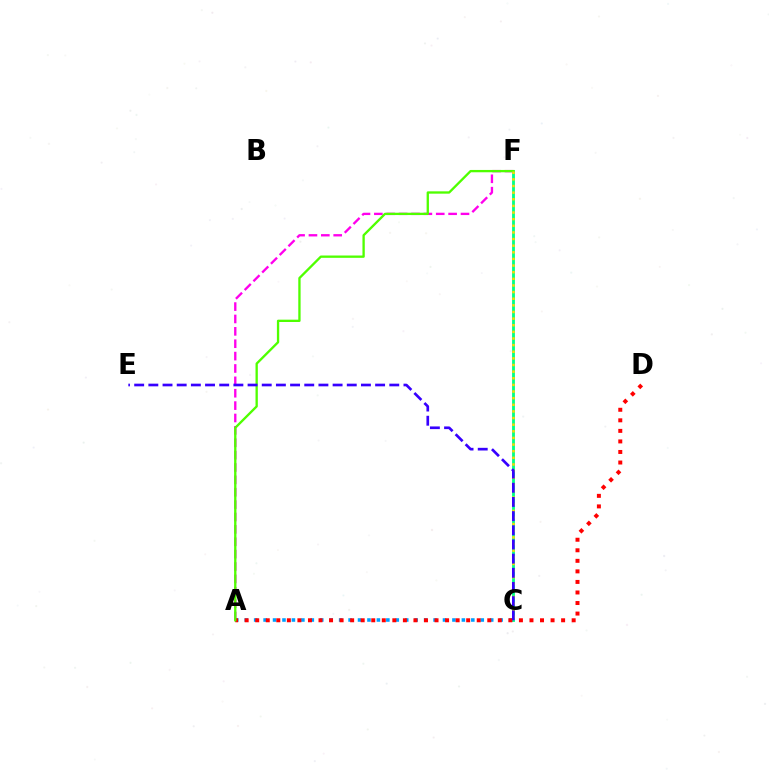{('A', 'C'): [{'color': '#009eff', 'line_style': 'dotted', 'thickness': 2.57}], ('A', 'F'): [{'color': '#ff00ed', 'line_style': 'dashed', 'thickness': 1.68}, {'color': '#4fff00', 'line_style': 'solid', 'thickness': 1.67}], ('C', 'F'): [{'color': '#00ff86', 'line_style': 'solid', 'thickness': 2.04}, {'color': '#ffd500', 'line_style': 'dotted', 'thickness': 1.8}], ('A', 'D'): [{'color': '#ff0000', 'line_style': 'dotted', 'thickness': 2.87}], ('C', 'E'): [{'color': '#3700ff', 'line_style': 'dashed', 'thickness': 1.93}]}